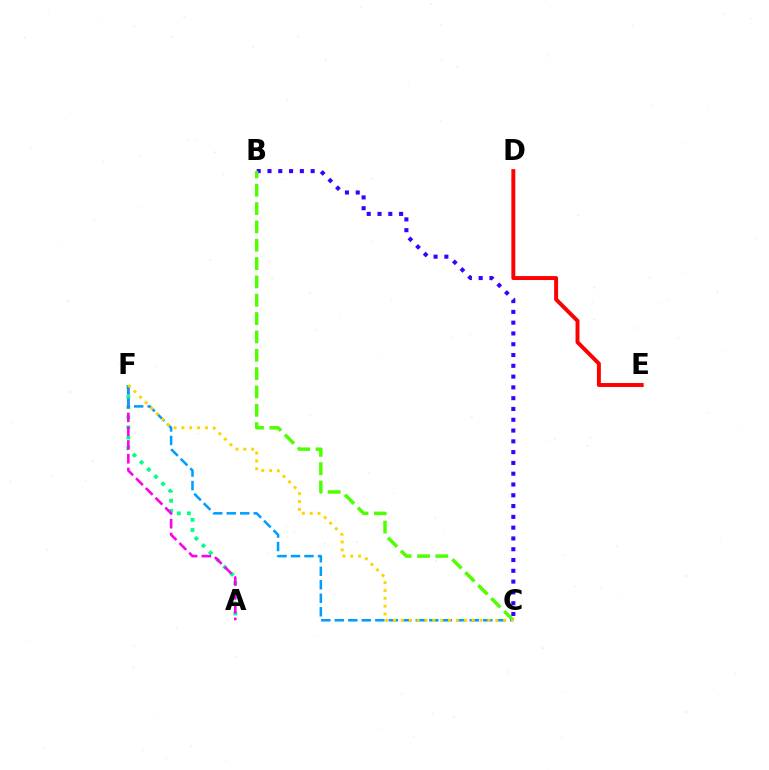{('A', 'F'): [{'color': '#00ff86', 'line_style': 'dotted', 'thickness': 2.75}, {'color': '#ff00ed', 'line_style': 'dashed', 'thickness': 1.87}], ('B', 'C'): [{'color': '#3700ff', 'line_style': 'dotted', 'thickness': 2.93}, {'color': '#4fff00', 'line_style': 'dashed', 'thickness': 2.49}], ('D', 'E'): [{'color': '#ff0000', 'line_style': 'solid', 'thickness': 2.84}], ('C', 'F'): [{'color': '#009eff', 'line_style': 'dashed', 'thickness': 1.83}, {'color': '#ffd500', 'line_style': 'dotted', 'thickness': 2.14}]}